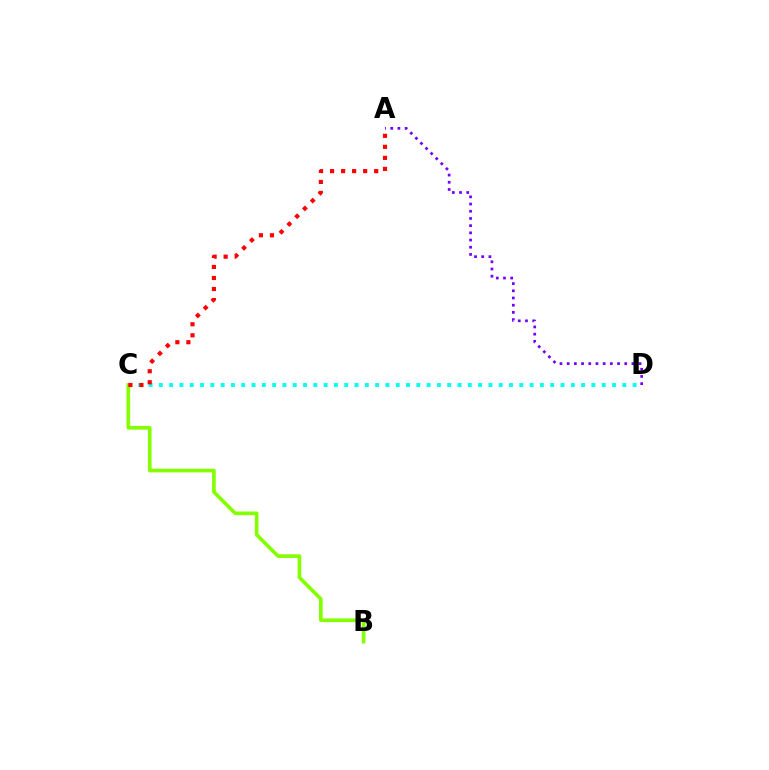{('C', 'D'): [{'color': '#00fff6', 'line_style': 'dotted', 'thickness': 2.8}], ('B', 'C'): [{'color': '#84ff00', 'line_style': 'solid', 'thickness': 2.63}], ('A', 'C'): [{'color': '#ff0000', 'line_style': 'dotted', 'thickness': 3.0}], ('A', 'D'): [{'color': '#7200ff', 'line_style': 'dotted', 'thickness': 1.95}]}